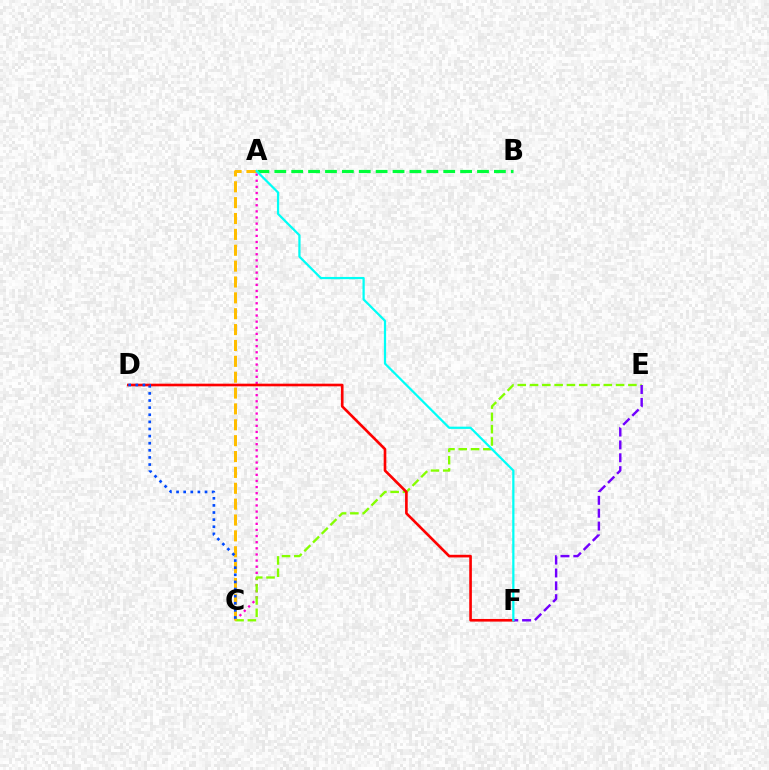{('A', 'C'): [{'color': '#ff00cf', 'line_style': 'dotted', 'thickness': 1.66}, {'color': '#ffbd00', 'line_style': 'dashed', 'thickness': 2.16}], ('C', 'E'): [{'color': '#84ff00', 'line_style': 'dashed', 'thickness': 1.67}], ('A', 'B'): [{'color': '#00ff39', 'line_style': 'dashed', 'thickness': 2.29}], ('D', 'F'): [{'color': '#ff0000', 'line_style': 'solid', 'thickness': 1.9}], ('E', 'F'): [{'color': '#7200ff', 'line_style': 'dashed', 'thickness': 1.75}], ('A', 'F'): [{'color': '#00fff6', 'line_style': 'solid', 'thickness': 1.61}], ('C', 'D'): [{'color': '#004bff', 'line_style': 'dotted', 'thickness': 1.93}]}